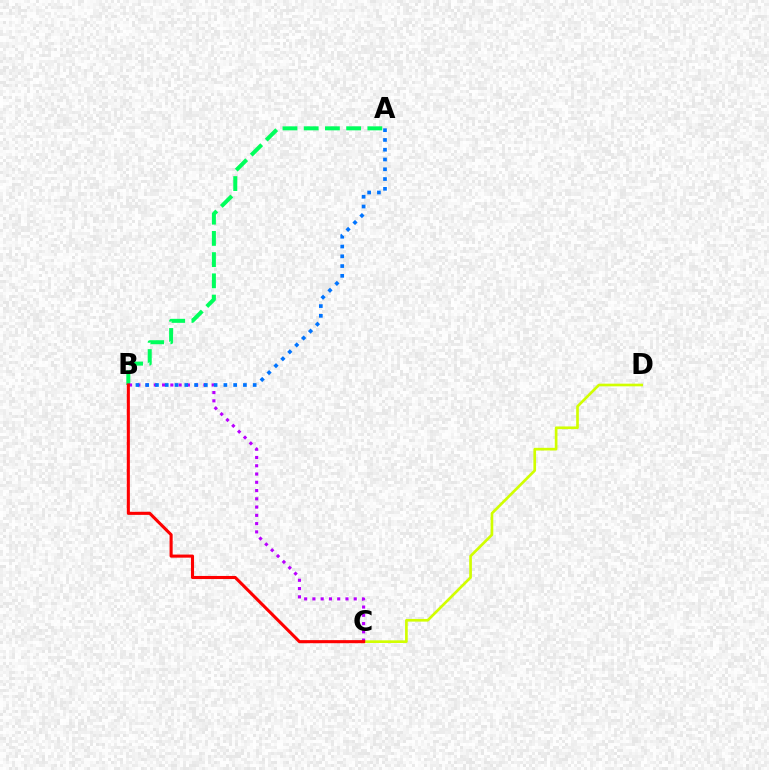{('A', 'B'): [{'color': '#00ff5c', 'line_style': 'dashed', 'thickness': 2.88}, {'color': '#0074ff', 'line_style': 'dotted', 'thickness': 2.66}], ('C', 'D'): [{'color': '#d1ff00', 'line_style': 'solid', 'thickness': 1.92}], ('B', 'C'): [{'color': '#b900ff', 'line_style': 'dotted', 'thickness': 2.25}, {'color': '#ff0000', 'line_style': 'solid', 'thickness': 2.22}]}